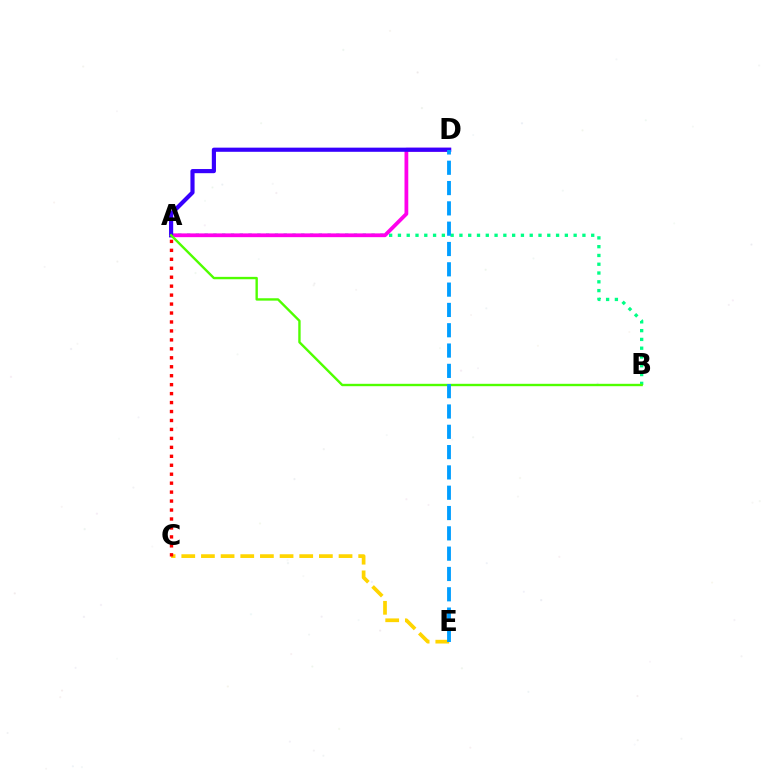{('C', 'E'): [{'color': '#ffd500', 'line_style': 'dashed', 'thickness': 2.67}], ('A', 'B'): [{'color': '#00ff86', 'line_style': 'dotted', 'thickness': 2.39}, {'color': '#4fff00', 'line_style': 'solid', 'thickness': 1.71}], ('A', 'D'): [{'color': '#ff00ed', 'line_style': 'solid', 'thickness': 2.72}, {'color': '#3700ff', 'line_style': 'solid', 'thickness': 2.99}], ('A', 'C'): [{'color': '#ff0000', 'line_style': 'dotted', 'thickness': 2.43}], ('D', 'E'): [{'color': '#009eff', 'line_style': 'dashed', 'thickness': 2.76}]}